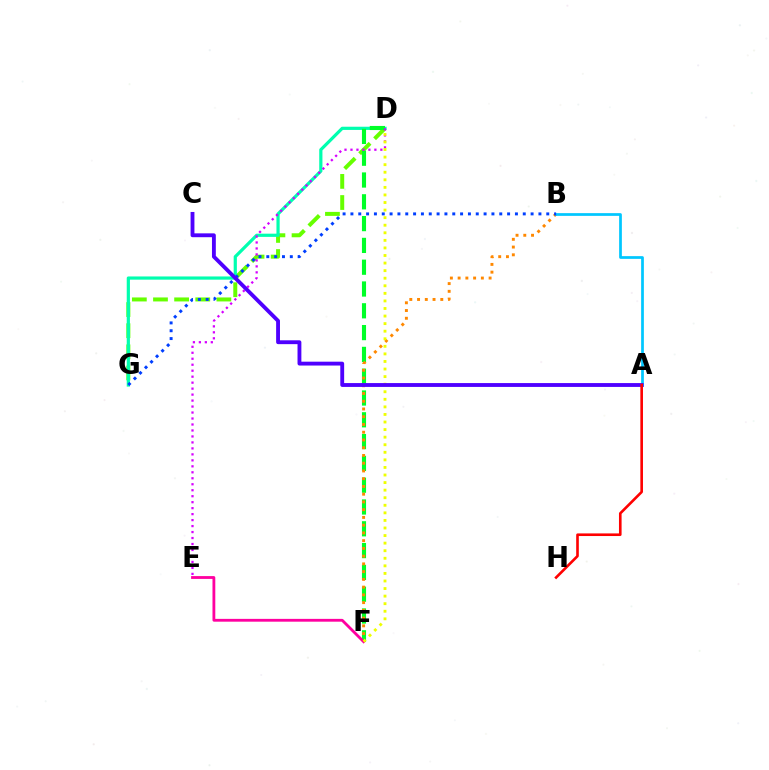{('D', 'G'): [{'color': '#66ff00', 'line_style': 'dashed', 'thickness': 2.87}, {'color': '#00ffaf', 'line_style': 'solid', 'thickness': 2.31}], ('D', 'F'): [{'color': '#00ff27', 'line_style': 'dashed', 'thickness': 2.96}, {'color': '#eeff00', 'line_style': 'dotted', 'thickness': 2.06}], ('B', 'F'): [{'color': '#ff8800', 'line_style': 'dotted', 'thickness': 2.1}], ('D', 'E'): [{'color': '#d600ff', 'line_style': 'dotted', 'thickness': 1.62}], ('E', 'F'): [{'color': '#ff00a0', 'line_style': 'solid', 'thickness': 2.02}], ('A', 'B'): [{'color': '#00c7ff', 'line_style': 'solid', 'thickness': 1.97}], ('B', 'G'): [{'color': '#003fff', 'line_style': 'dotted', 'thickness': 2.13}], ('A', 'C'): [{'color': '#4f00ff', 'line_style': 'solid', 'thickness': 2.77}], ('A', 'H'): [{'color': '#ff0000', 'line_style': 'solid', 'thickness': 1.89}]}